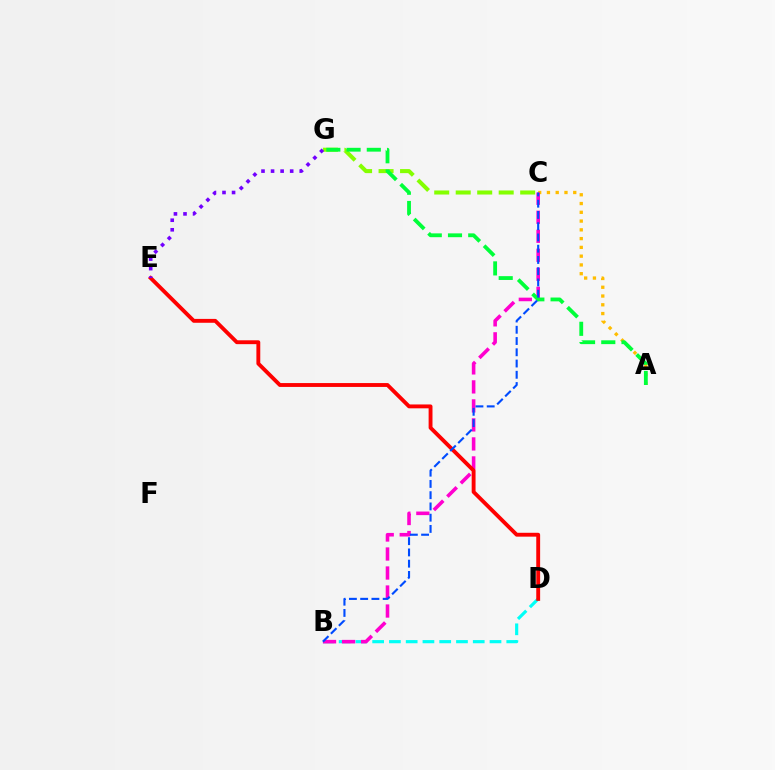{('A', 'C'): [{'color': '#ffbd00', 'line_style': 'dotted', 'thickness': 2.38}], ('B', 'D'): [{'color': '#00fff6', 'line_style': 'dashed', 'thickness': 2.28}], ('C', 'G'): [{'color': '#84ff00', 'line_style': 'dashed', 'thickness': 2.92}], ('B', 'C'): [{'color': '#ff00cf', 'line_style': 'dashed', 'thickness': 2.58}, {'color': '#004bff', 'line_style': 'dashed', 'thickness': 1.53}], ('D', 'E'): [{'color': '#ff0000', 'line_style': 'solid', 'thickness': 2.79}], ('E', 'G'): [{'color': '#7200ff', 'line_style': 'dotted', 'thickness': 2.6}], ('A', 'G'): [{'color': '#00ff39', 'line_style': 'dashed', 'thickness': 2.75}]}